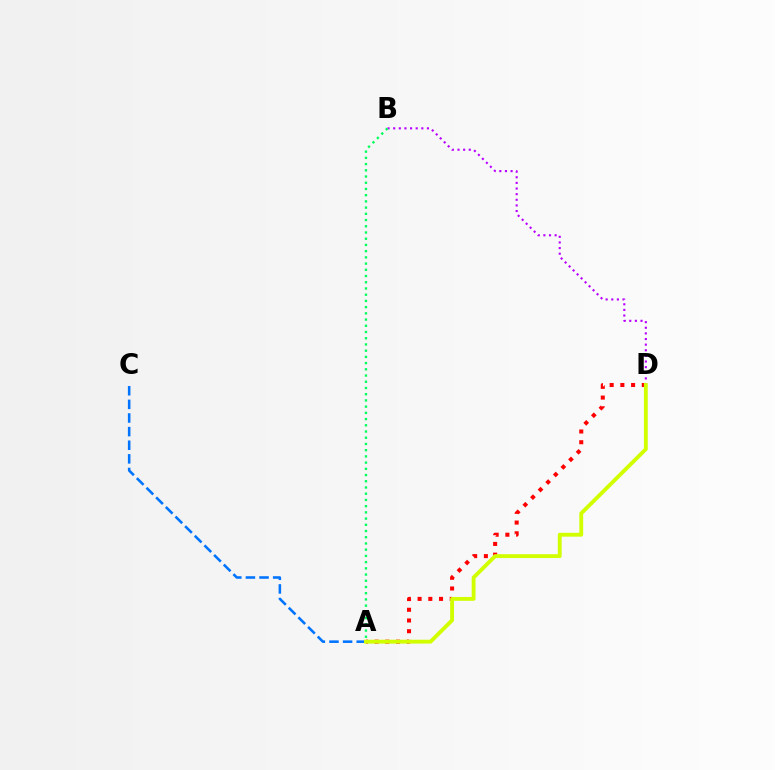{('A', 'C'): [{'color': '#0074ff', 'line_style': 'dashed', 'thickness': 1.85}], ('B', 'D'): [{'color': '#b900ff', 'line_style': 'dotted', 'thickness': 1.53}], ('A', 'D'): [{'color': '#ff0000', 'line_style': 'dotted', 'thickness': 2.91}, {'color': '#d1ff00', 'line_style': 'solid', 'thickness': 2.78}], ('A', 'B'): [{'color': '#00ff5c', 'line_style': 'dotted', 'thickness': 1.69}]}